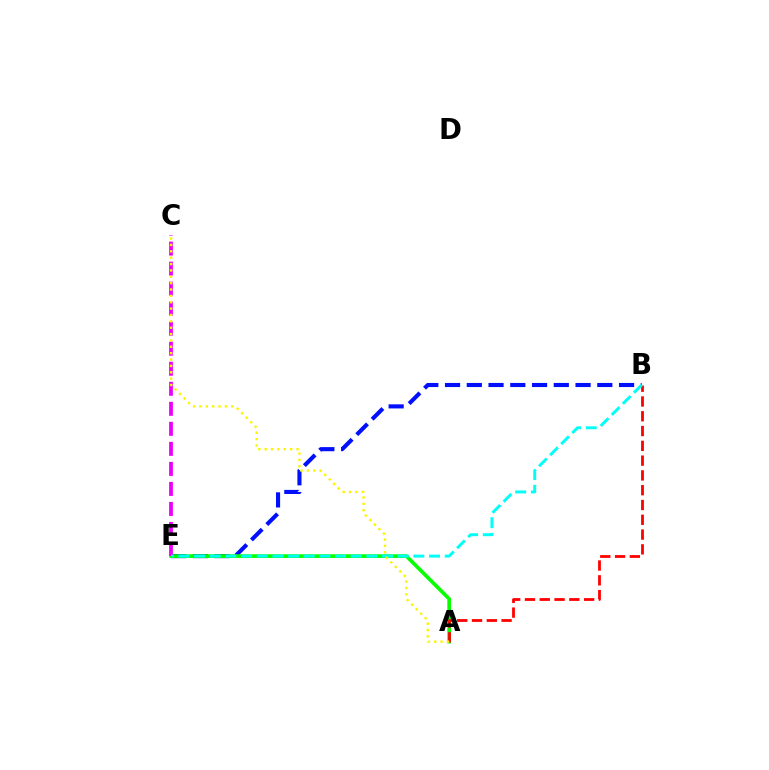{('B', 'E'): [{'color': '#0010ff', 'line_style': 'dashed', 'thickness': 2.95}, {'color': '#00fff6', 'line_style': 'dashed', 'thickness': 2.13}], ('A', 'E'): [{'color': '#08ff00', 'line_style': 'solid', 'thickness': 2.63}], ('C', 'E'): [{'color': '#ee00ff', 'line_style': 'dashed', 'thickness': 2.72}], ('A', 'B'): [{'color': '#ff0000', 'line_style': 'dashed', 'thickness': 2.01}], ('A', 'C'): [{'color': '#fcf500', 'line_style': 'dotted', 'thickness': 1.73}]}